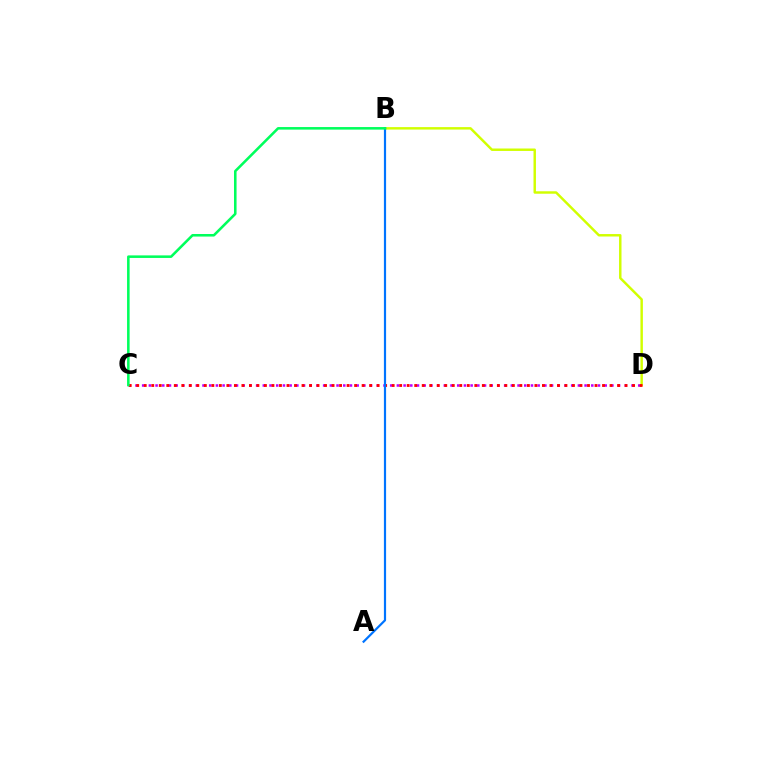{('C', 'D'): [{'color': '#b900ff', 'line_style': 'dotted', 'thickness': 1.82}, {'color': '#ff0000', 'line_style': 'dotted', 'thickness': 2.04}], ('B', 'D'): [{'color': '#d1ff00', 'line_style': 'solid', 'thickness': 1.76}], ('A', 'B'): [{'color': '#0074ff', 'line_style': 'solid', 'thickness': 1.58}], ('B', 'C'): [{'color': '#00ff5c', 'line_style': 'solid', 'thickness': 1.84}]}